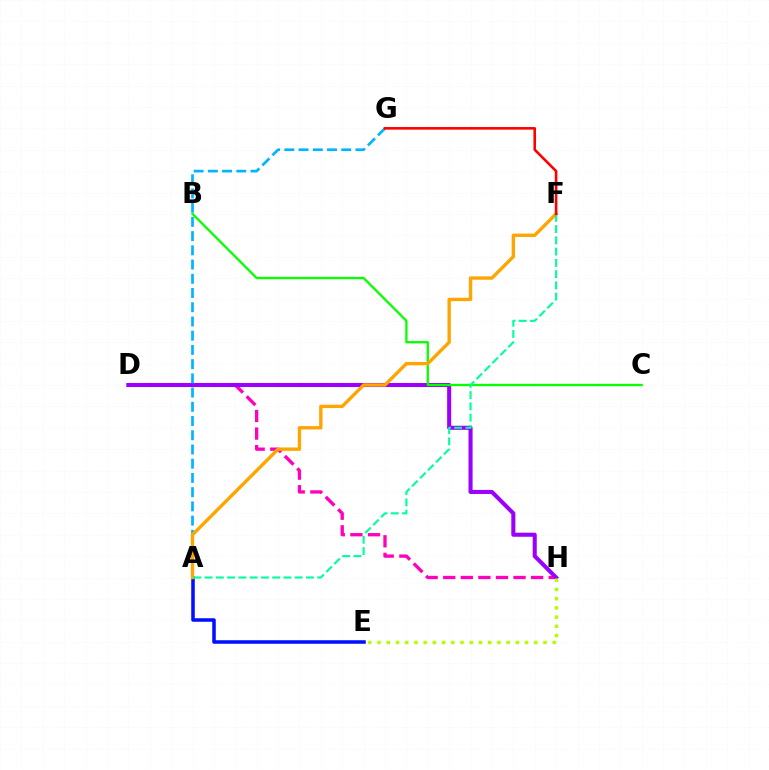{('D', 'H'): [{'color': '#ff00bd', 'line_style': 'dashed', 'thickness': 2.39}, {'color': '#9b00ff', 'line_style': 'solid', 'thickness': 2.93}], ('B', 'C'): [{'color': '#08ff00', 'line_style': 'solid', 'thickness': 1.66}], ('A', 'E'): [{'color': '#0010ff', 'line_style': 'solid', 'thickness': 2.55}], ('A', 'G'): [{'color': '#00b5ff', 'line_style': 'dashed', 'thickness': 1.93}], ('A', 'F'): [{'color': '#ffa500', 'line_style': 'solid', 'thickness': 2.43}, {'color': '#00ff9d', 'line_style': 'dashed', 'thickness': 1.53}], ('E', 'H'): [{'color': '#b3ff00', 'line_style': 'dotted', 'thickness': 2.5}], ('F', 'G'): [{'color': '#ff0000', 'line_style': 'solid', 'thickness': 1.88}]}